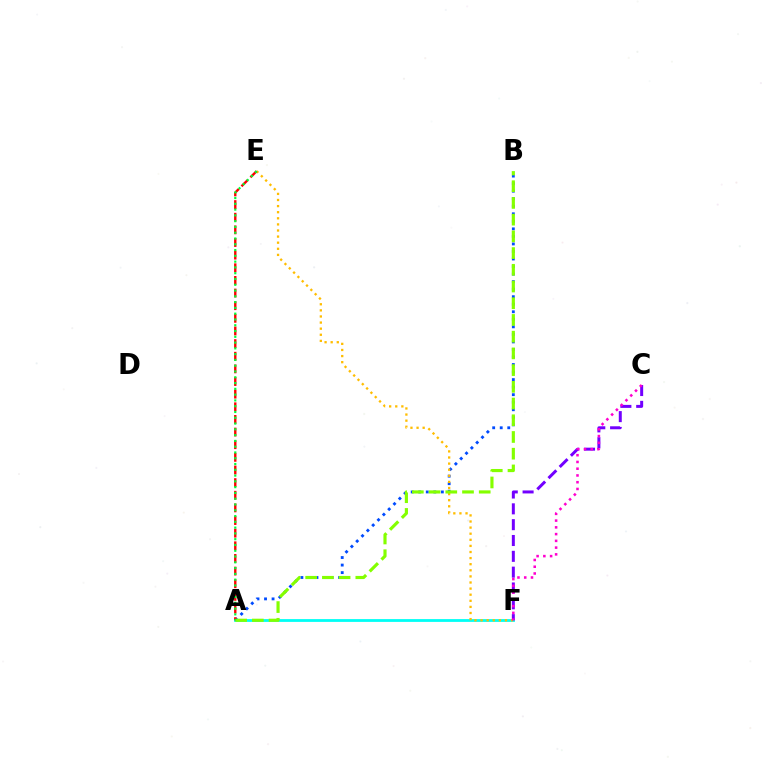{('A', 'F'): [{'color': '#00fff6', 'line_style': 'solid', 'thickness': 2.01}], ('A', 'B'): [{'color': '#004bff', 'line_style': 'dotted', 'thickness': 2.05}, {'color': '#84ff00', 'line_style': 'dashed', 'thickness': 2.27}], ('E', 'F'): [{'color': '#ffbd00', 'line_style': 'dotted', 'thickness': 1.66}], ('A', 'E'): [{'color': '#ff0000', 'line_style': 'dashed', 'thickness': 1.72}, {'color': '#00ff39', 'line_style': 'dotted', 'thickness': 1.57}], ('C', 'F'): [{'color': '#7200ff', 'line_style': 'dashed', 'thickness': 2.15}, {'color': '#ff00cf', 'line_style': 'dotted', 'thickness': 1.83}]}